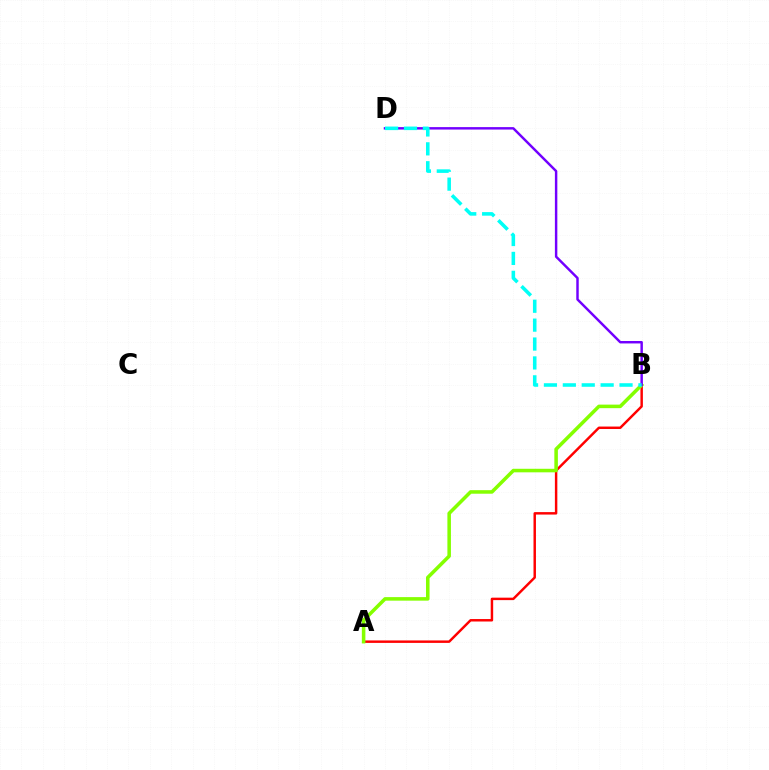{('A', 'B'): [{'color': '#ff0000', 'line_style': 'solid', 'thickness': 1.77}, {'color': '#84ff00', 'line_style': 'solid', 'thickness': 2.55}], ('B', 'D'): [{'color': '#7200ff', 'line_style': 'solid', 'thickness': 1.76}, {'color': '#00fff6', 'line_style': 'dashed', 'thickness': 2.57}]}